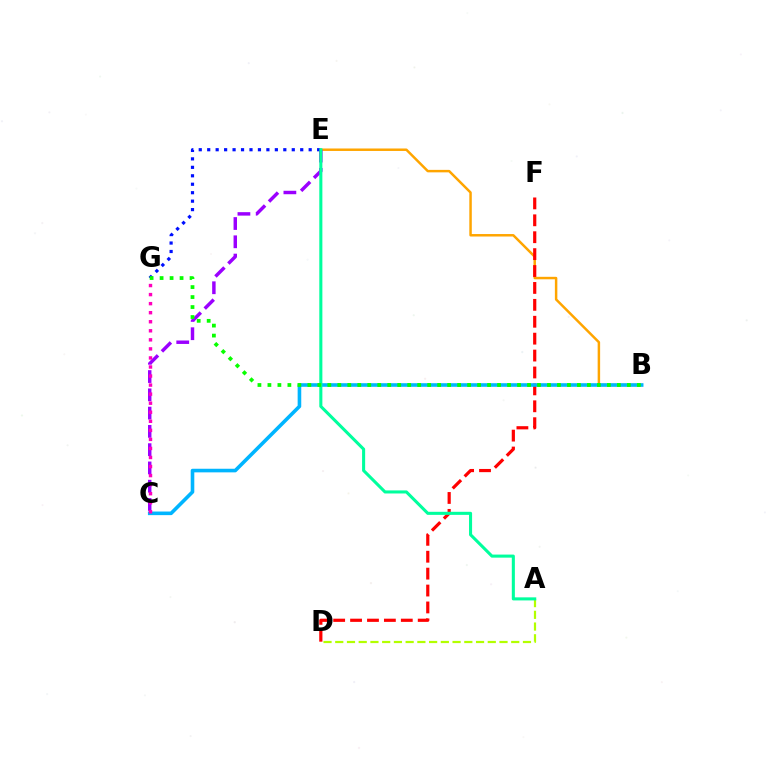{('B', 'E'): [{'color': '#ffa500', 'line_style': 'solid', 'thickness': 1.78}], ('C', 'E'): [{'color': '#9b00ff', 'line_style': 'dashed', 'thickness': 2.48}], ('A', 'D'): [{'color': '#b3ff00', 'line_style': 'dashed', 'thickness': 1.59}], ('D', 'F'): [{'color': '#ff0000', 'line_style': 'dashed', 'thickness': 2.3}], ('B', 'C'): [{'color': '#00b5ff', 'line_style': 'solid', 'thickness': 2.59}], ('E', 'G'): [{'color': '#0010ff', 'line_style': 'dotted', 'thickness': 2.3}], ('C', 'G'): [{'color': '#ff00bd', 'line_style': 'dotted', 'thickness': 2.46}], ('A', 'E'): [{'color': '#00ff9d', 'line_style': 'solid', 'thickness': 2.21}], ('B', 'G'): [{'color': '#08ff00', 'line_style': 'dotted', 'thickness': 2.71}]}